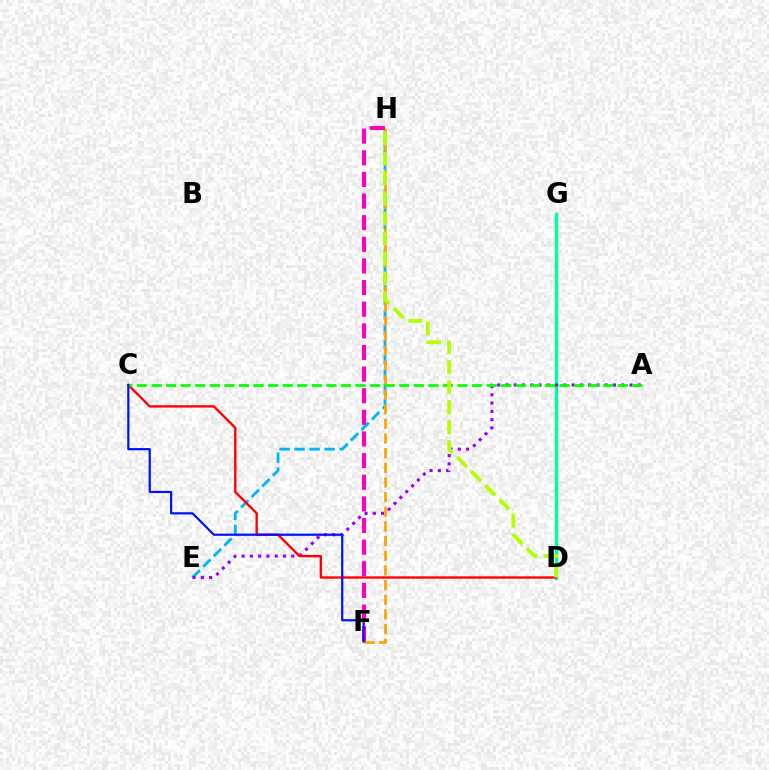{('E', 'H'): [{'color': '#00b5ff', 'line_style': 'dashed', 'thickness': 2.04}], ('D', 'G'): [{'color': '#00ff9d', 'line_style': 'solid', 'thickness': 2.47}], ('A', 'E'): [{'color': '#9b00ff', 'line_style': 'dotted', 'thickness': 2.25}], ('C', 'D'): [{'color': '#ff0000', 'line_style': 'solid', 'thickness': 1.69}], ('F', 'H'): [{'color': '#ffa500', 'line_style': 'dashed', 'thickness': 1.99}, {'color': '#ff00bd', 'line_style': 'dashed', 'thickness': 2.94}], ('A', 'C'): [{'color': '#08ff00', 'line_style': 'dashed', 'thickness': 1.98}], ('D', 'H'): [{'color': '#b3ff00', 'line_style': 'dashed', 'thickness': 2.72}], ('C', 'F'): [{'color': '#0010ff', 'line_style': 'solid', 'thickness': 1.59}]}